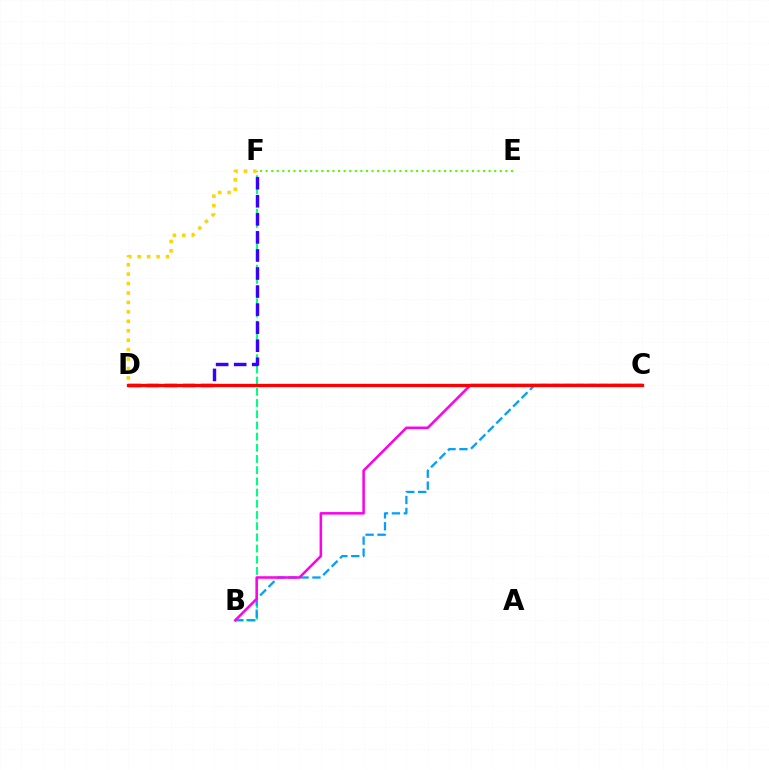{('B', 'F'): [{'color': '#00ff86', 'line_style': 'dashed', 'thickness': 1.52}], ('B', 'C'): [{'color': '#009eff', 'line_style': 'dashed', 'thickness': 1.62}, {'color': '#ff00ed', 'line_style': 'solid', 'thickness': 1.82}], ('D', 'F'): [{'color': '#3700ff', 'line_style': 'dashed', 'thickness': 2.45}, {'color': '#ffd500', 'line_style': 'dotted', 'thickness': 2.56}], ('E', 'F'): [{'color': '#4fff00', 'line_style': 'dotted', 'thickness': 1.52}], ('C', 'D'): [{'color': '#ff0000', 'line_style': 'solid', 'thickness': 2.38}]}